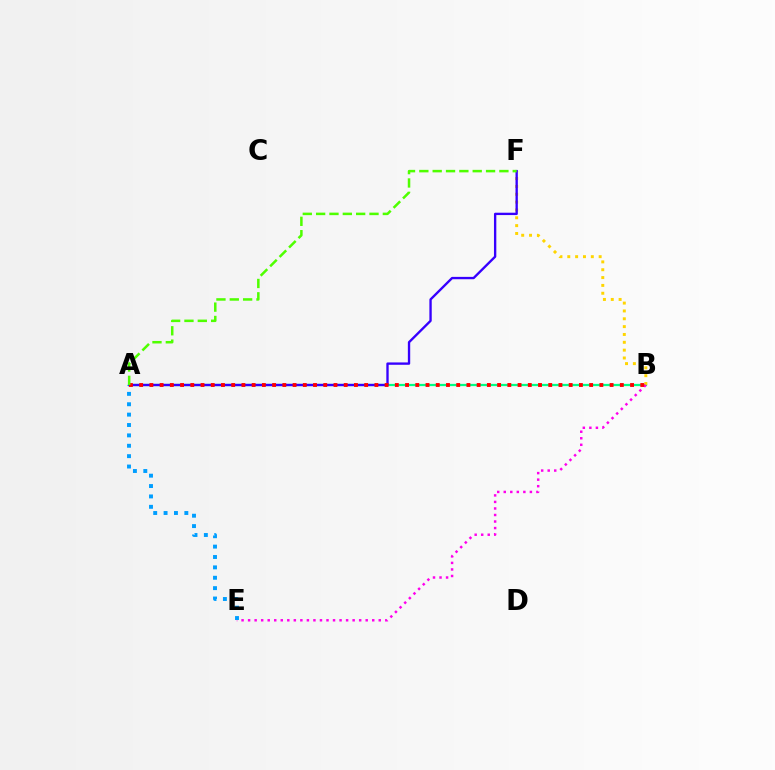{('A', 'B'): [{'color': '#00ff86', 'line_style': 'solid', 'thickness': 1.61}, {'color': '#ff0000', 'line_style': 'dotted', 'thickness': 2.78}], ('B', 'F'): [{'color': '#ffd500', 'line_style': 'dotted', 'thickness': 2.13}], ('B', 'E'): [{'color': '#ff00ed', 'line_style': 'dotted', 'thickness': 1.78}], ('A', 'F'): [{'color': '#3700ff', 'line_style': 'solid', 'thickness': 1.69}, {'color': '#4fff00', 'line_style': 'dashed', 'thickness': 1.81}], ('A', 'E'): [{'color': '#009eff', 'line_style': 'dotted', 'thickness': 2.82}]}